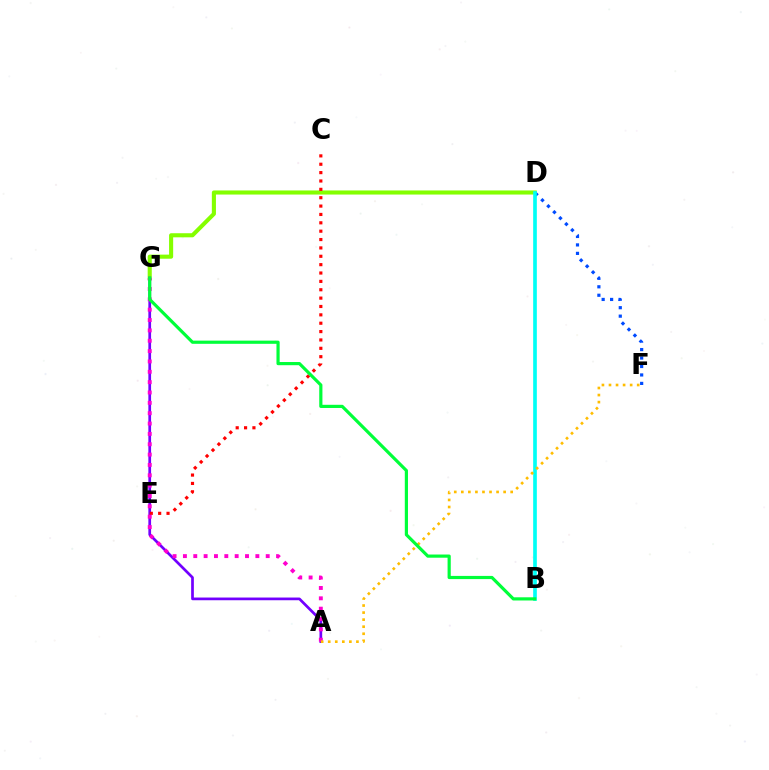{('D', 'G'): [{'color': '#84ff00', 'line_style': 'solid', 'thickness': 2.95}], ('A', 'G'): [{'color': '#7200ff', 'line_style': 'solid', 'thickness': 1.95}, {'color': '#ff00cf', 'line_style': 'dotted', 'thickness': 2.81}], ('D', 'F'): [{'color': '#004bff', 'line_style': 'dotted', 'thickness': 2.3}], ('C', 'E'): [{'color': '#ff0000', 'line_style': 'dotted', 'thickness': 2.27}], ('B', 'D'): [{'color': '#00fff6', 'line_style': 'solid', 'thickness': 2.64}], ('A', 'F'): [{'color': '#ffbd00', 'line_style': 'dotted', 'thickness': 1.92}], ('B', 'G'): [{'color': '#00ff39', 'line_style': 'solid', 'thickness': 2.29}]}